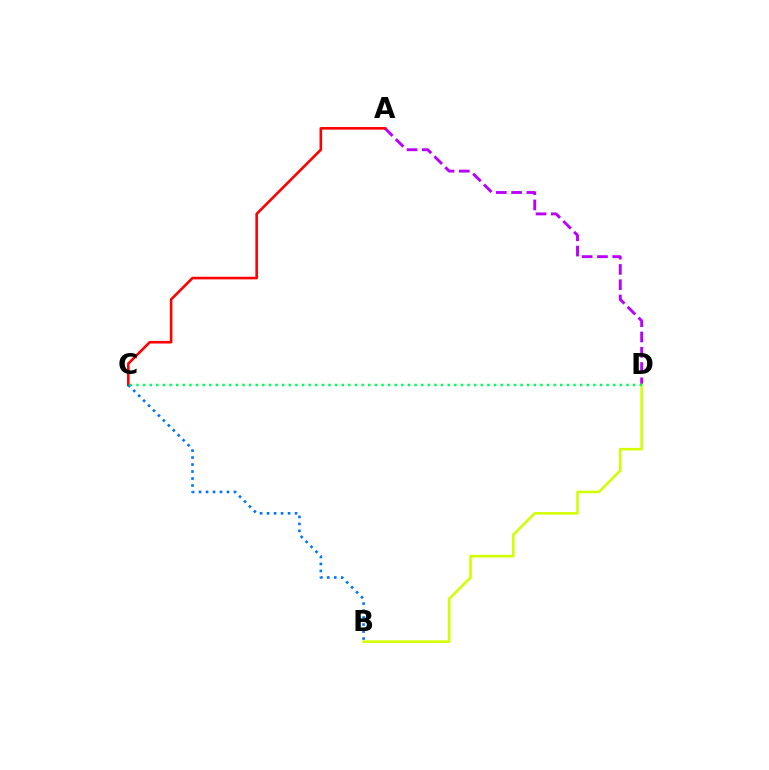{('A', 'D'): [{'color': '#b900ff', 'line_style': 'dashed', 'thickness': 2.08}], ('B', 'D'): [{'color': '#d1ff00', 'line_style': 'solid', 'thickness': 1.85}], ('A', 'C'): [{'color': '#ff0000', 'line_style': 'solid', 'thickness': 1.88}], ('B', 'C'): [{'color': '#0074ff', 'line_style': 'dotted', 'thickness': 1.9}], ('C', 'D'): [{'color': '#00ff5c', 'line_style': 'dotted', 'thickness': 1.8}]}